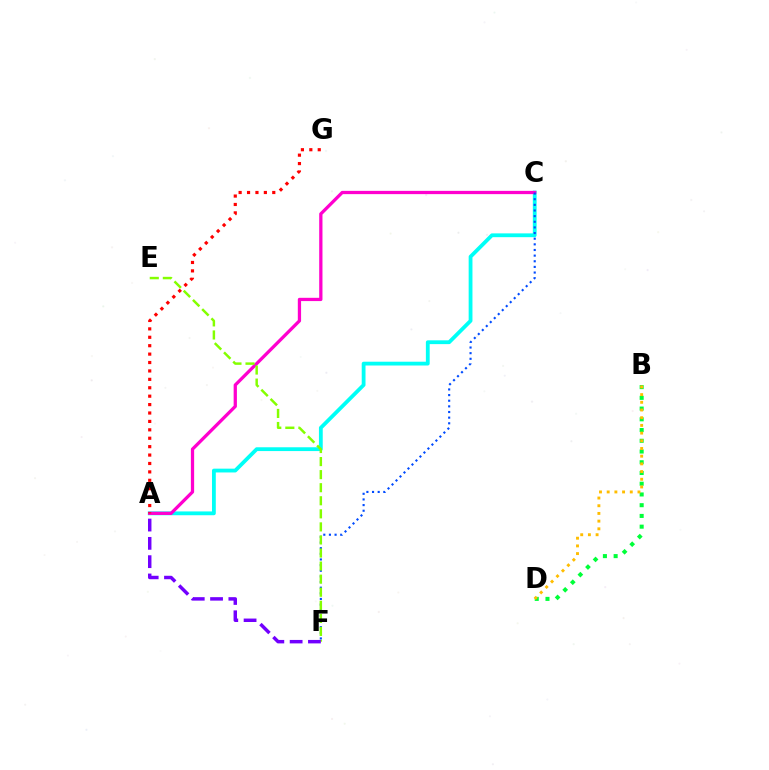{('A', 'C'): [{'color': '#00fff6', 'line_style': 'solid', 'thickness': 2.74}, {'color': '#ff00cf', 'line_style': 'solid', 'thickness': 2.35}], ('B', 'D'): [{'color': '#00ff39', 'line_style': 'dotted', 'thickness': 2.92}, {'color': '#ffbd00', 'line_style': 'dotted', 'thickness': 2.09}], ('C', 'F'): [{'color': '#004bff', 'line_style': 'dotted', 'thickness': 1.53}], ('E', 'F'): [{'color': '#84ff00', 'line_style': 'dashed', 'thickness': 1.77}], ('A', 'F'): [{'color': '#7200ff', 'line_style': 'dashed', 'thickness': 2.49}], ('A', 'G'): [{'color': '#ff0000', 'line_style': 'dotted', 'thickness': 2.29}]}